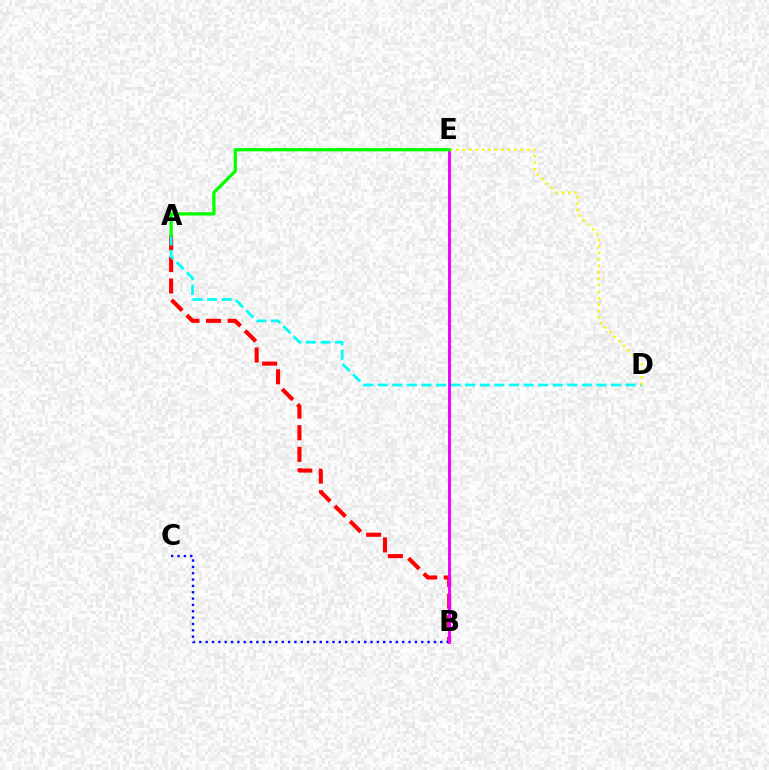{('A', 'B'): [{'color': '#ff0000', 'line_style': 'dashed', 'thickness': 2.93}], ('B', 'C'): [{'color': '#0010ff', 'line_style': 'dotted', 'thickness': 1.72}], ('A', 'D'): [{'color': '#00fff6', 'line_style': 'dashed', 'thickness': 1.98}], ('B', 'E'): [{'color': '#ee00ff', 'line_style': 'solid', 'thickness': 2.1}], ('D', 'E'): [{'color': '#fcf500', 'line_style': 'dotted', 'thickness': 1.76}], ('A', 'E'): [{'color': '#08ff00', 'line_style': 'solid', 'thickness': 2.37}]}